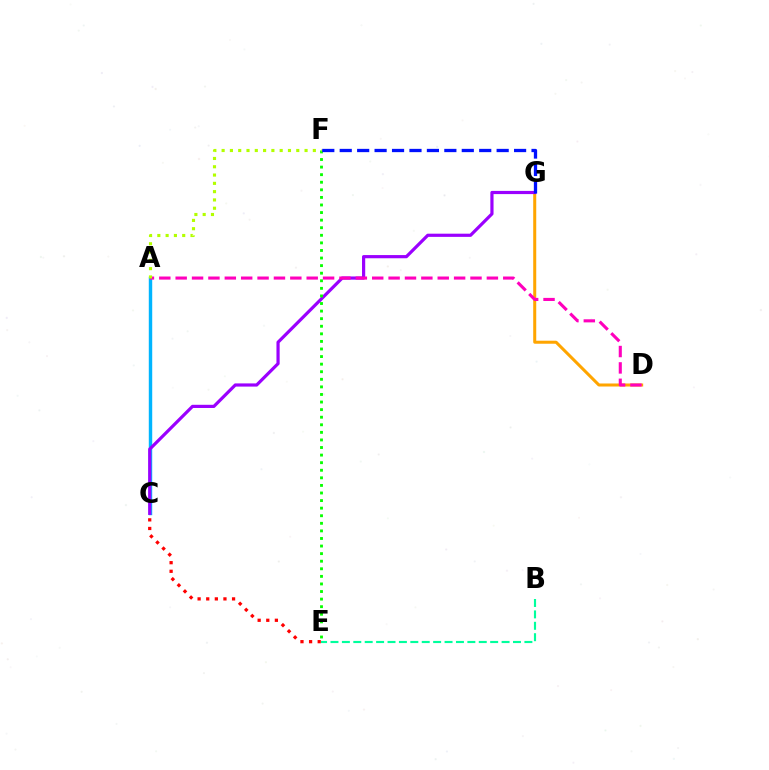{('D', 'G'): [{'color': '#ffa500', 'line_style': 'solid', 'thickness': 2.18}], ('A', 'C'): [{'color': '#00b5ff', 'line_style': 'solid', 'thickness': 2.47}], ('B', 'E'): [{'color': '#00ff9d', 'line_style': 'dashed', 'thickness': 1.55}], ('C', 'G'): [{'color': '#9b00ff', 'line_style': 'solid', 'thickness': 2.3}], ('C', 'E'): [{'color': '#ff0000', 'line_style': 'dotted', 'thickness': 2.34}], ('A', 'D'): [{'color': '#ff00bd', 'line_style': 'dashed', 'thickness': 2.23}], ('E', 'F'): [{'color': '#08ff00', 'line_style': 'dotted', 'thickness': 2.06}], ('A', 'F'): [{'color': '#b3ff00', 'line_style': 'dotted', 'thickness': 2.25}], ('F', 'G'): [{'color': '#0010ff', 'line_style': 'dashed', 'thickness': 2.37}]}